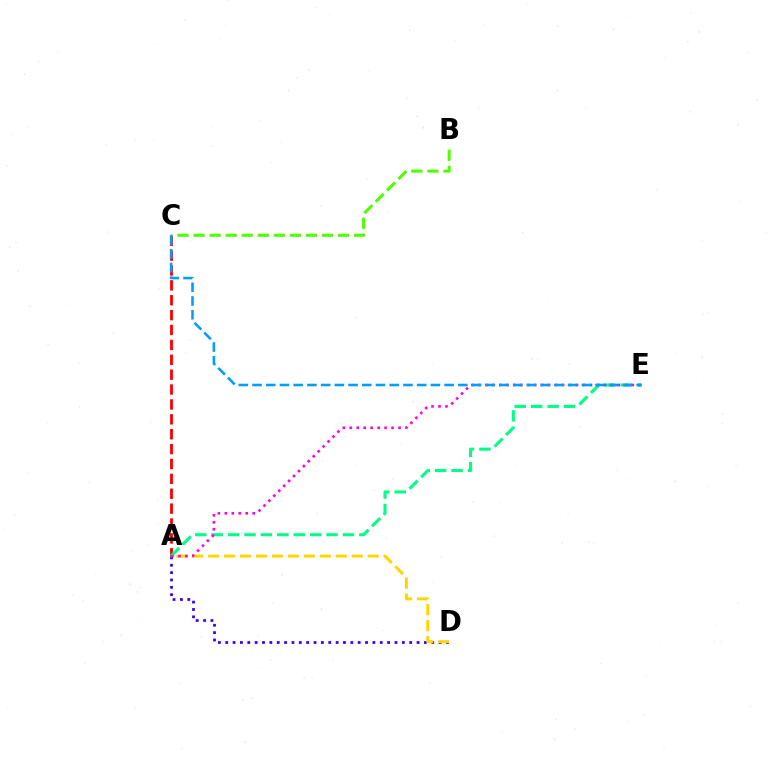{('A', 'D'): [{'color': '#3700ff', 'line_style': 'dotted', 'thickness': 2.0}, {'color': '#ffd500', 'line_style': 'dashed', 'thickness': 2.17}], ('A', 'C'): [{'color': '#ff0000', 'line_style': 'dashed', 'thickness': 2.02}], ('A', 'E'): [{'color': '#00ff86', 'line_style': 'dashed', 'thickness': 2.23}, {'color': '#ff00ed', 'line_style': 'dotted', 'thickness': 1.89}], ('B', 'C'): [{'color': '#4fff00', 'line_style': 'dashed', 'thickness': 2.18}], ('C', 'E'): [{'color': '#009eff', 'line_style': 'dashed', 'thickness': 1.86}]}